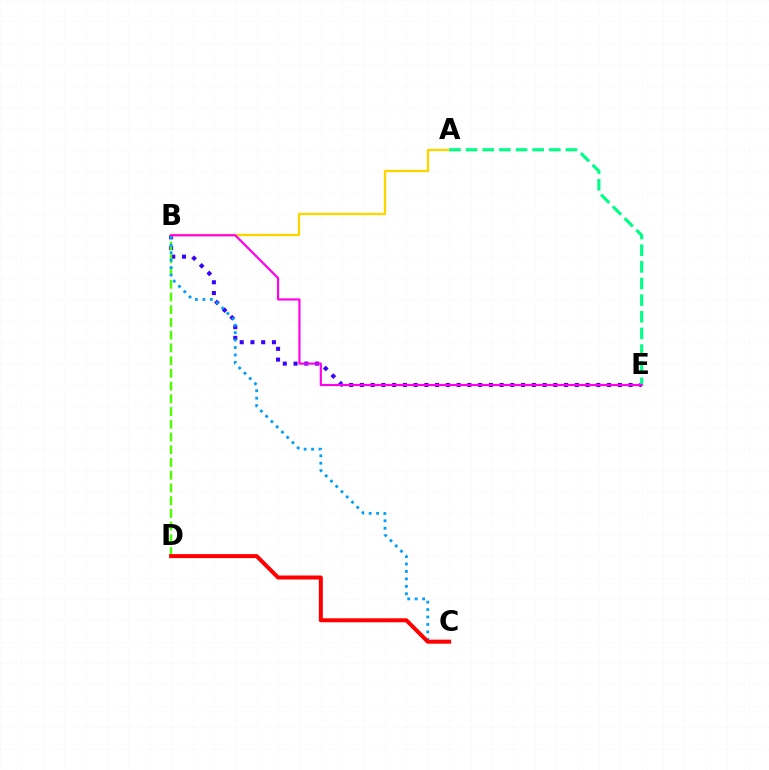{('A', 'B'): [{'color': '#ffd500', 'line_style': 'solid', 'thickness': 1.69}], ('B', 'E'): [{'color': '#3700ff', 'line_style': 'dotted', 'thickness': 2.92}, {'color': '#ff00ed', 'line_style': 'solid', 'thickness': 1.57}], ('A', 'E'): [{'color': '#00ff86', 'line_style': 'dashed', 'thickness': 2.26}], ('B', 'D'): [{'color': '#4fff00', 'line_style': 'dashed', 'thickness': 1.73}], ('B', 'C'): [{'color': '#009eff', 'line_style': 'dotted', 'thickness': 2.02}], ('C', 'D'): [{'color': '#ff0000', 'line_style': 'solid', 'thickness': 2.89}]}